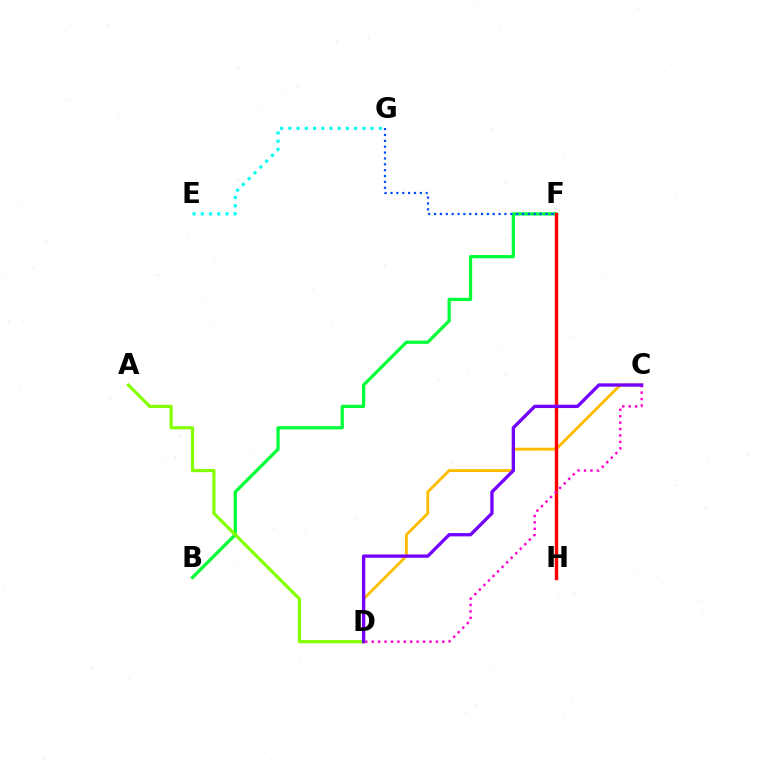{('E', 'G'): [{'color': '#00fff6', 'line_style': 'dotted', 'thickness': 2.23}], ('B', 'F'): [{'color': '#00ff39', 'line_style': 'solid', 'thickness': 2.33}], ('A', 'D'): [{'color': '#84ff00', 'line_style': 'solid', 'thickness': 2.29}], ('F', 'G'): [{'color': '#004bff', 'line_style': 'dotted', 'thickness': 1.59}], ('C', 'D'): [{'color': '#ffbd00', 'line_style': 'solid', 'thickness': 2.07}, {'color': '#ff00cf', 'line_style': 'dotted', 'thickness': 1.74}, {'color': '#7200ff', 'line_style': 'solid', 'thickness': 2.38}], ('F', 'H'): [{'color': '#ff0000', 'line_style': 'solid', 'thickness': 2.46}]}